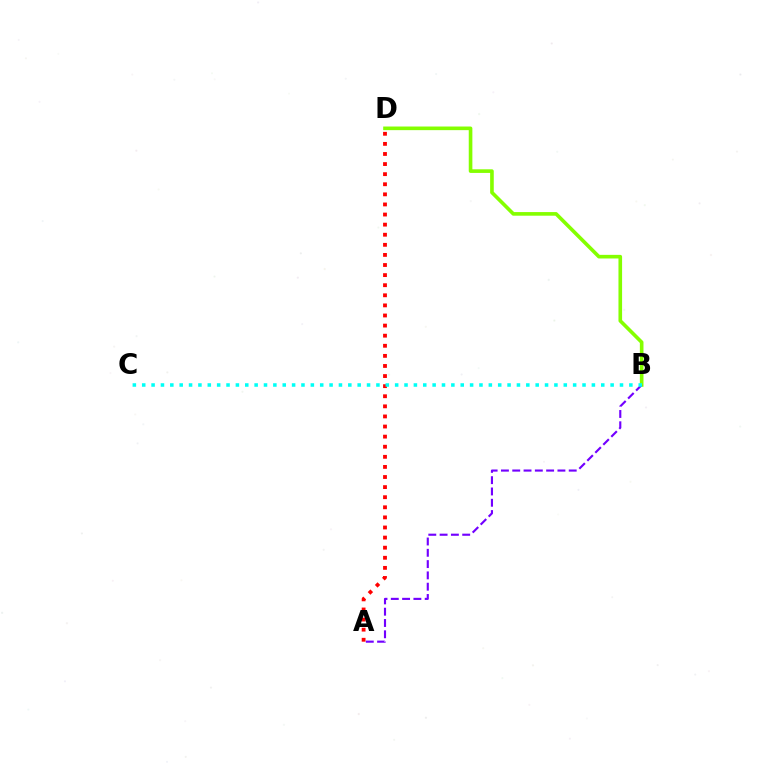{('B', 'D'): [{'color': '#84ff00', 'line_style': 'solid', 'thickness': 2.61}], ('A', 'B'): [{'color': '#7200ff', 'line_style': 'dashed', 'thickness': 1.53}], ('A', 'D'): [{'color': '#ff0000', 'line_style': 'dotted', 'thickness': 2.74}], ('B', 'C'): [{'color': '#00fff6', 'line_style': 'dotted', 'thickness': 2.55}]}